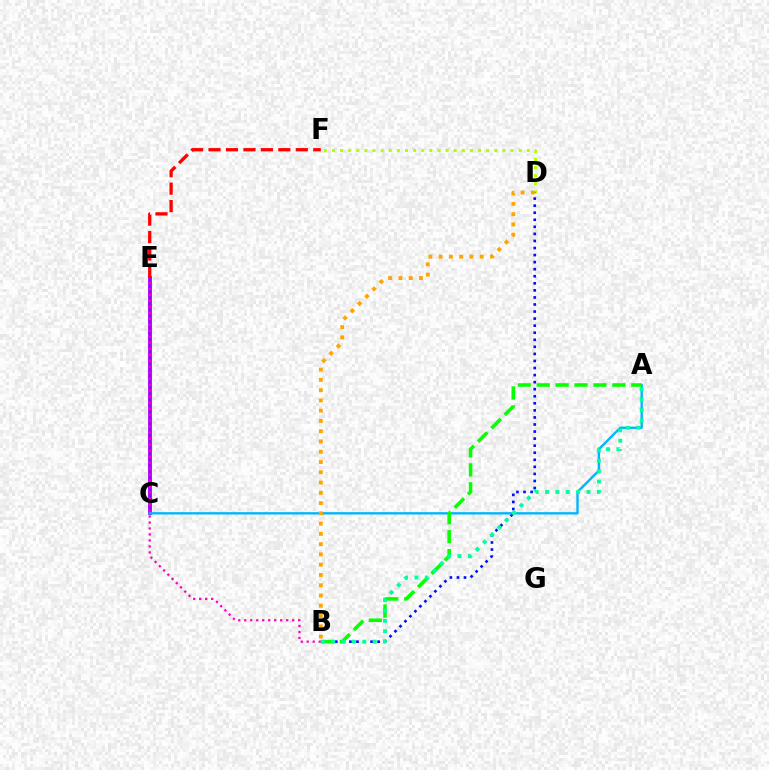{('D', 'F'): [{'color': '#b3ff00', 'line_style': 'dotted', 'thickness': 2.21}], ('C', 'E'): [{'color': '#9b00ff', 'line_style': 'solid', 'thickness': 2.74}], ('B', 'D'): [{'color': '#0010ff', 'line_style': 'dotted', 'thickness': 1.92}, {'color': '#ffa500', 'line_style': 'dotted', 'thickness': 2.79}], ('A', 'C'): [{'color': '#00b5ff', 'line_style': 'solid', 'thickness': 1.7}], ('A', 'B'): [{'color': '#08ff00', 'line_style': 'dashed', 'thickness': 2.57}, {'color': '#00ff9d', 'line_style': 'dotted', 'thickness': 2.82}], ('E', 'F'): [{'color': '#ff0000', 'line_style': 'dashed', 'thickness': 2.37}], ('B', 'E'): [{'color': '#ff00bd', 'line_style': 'dotted', 'thickness': 1.63}]}